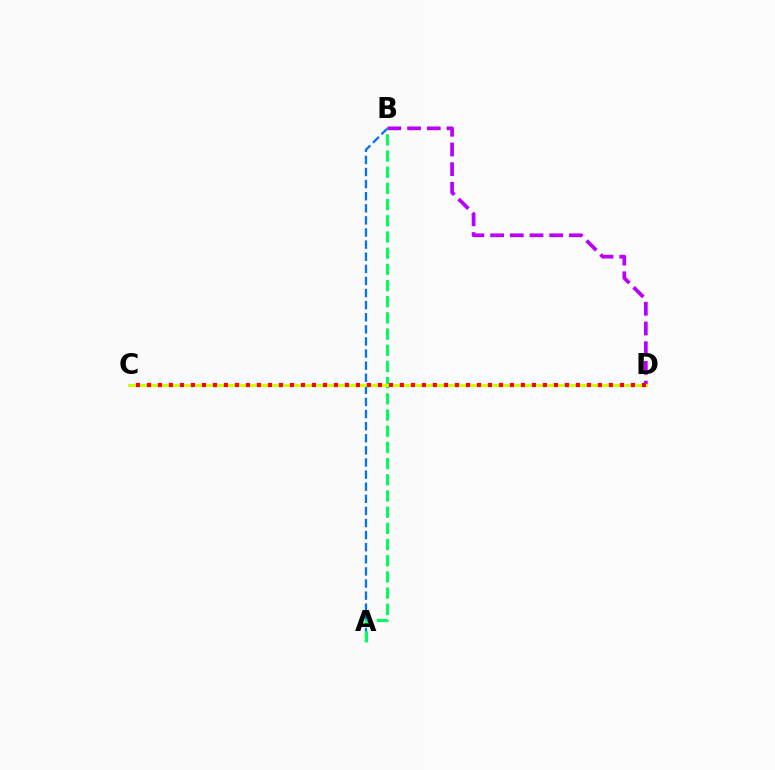{('A', 'B'): [{'color': '#0074ff', 'line_style': 'dashed', 'thickness': 1.64}, {'color': '#00ff5c', 'line_style': 'dashed', 'thickness': 2.2}], ('B', 'D'): [{'color': '#b900ff', 'line_style': 'dashed', 'thickness': 2.68}], ('C', 'D'): [{'color': '#d1ff00', 'line_style': 'solid', 'thickness': 2.15}, {'color': '#ff0000', 'line_style': 'dotted', 'thickness': 2.99}]}